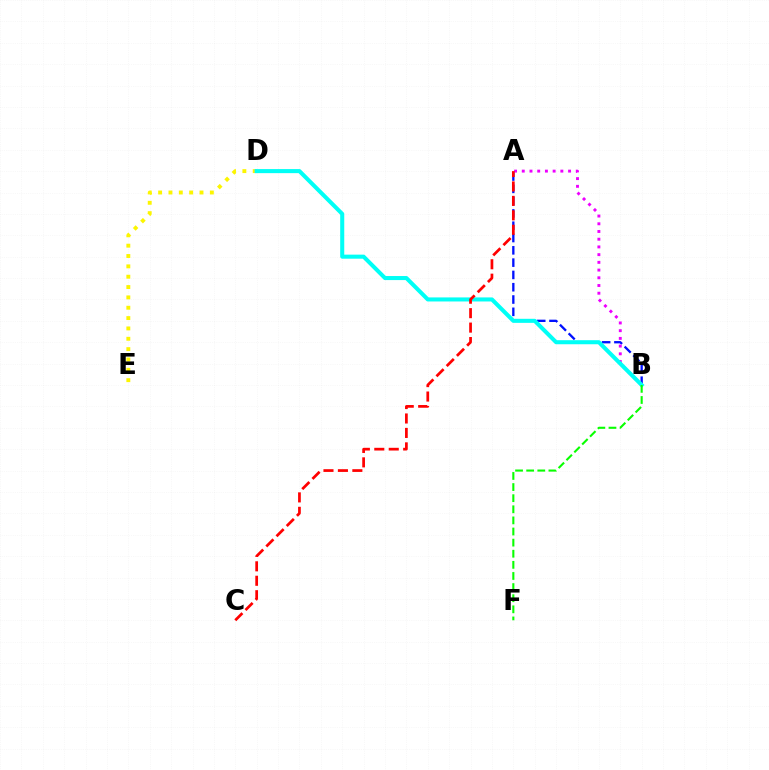{('A', 'B'): [{'color': '#0010ff', 'line_style': 'dashed', 'thickness': 1.67}, {'color': '#ee00ff', 'line_style': 'dotted', 'thickness': 2.1}], ('D', 'E'): [{'color': '#fcf500', 'line_style': 'dotted', 'thickness': 2.81}], ('B', 'D'): [{'color': '#00fff6', 'line_style': 'solid', 'thickness': 2.92}], ('A', 'C'): [{'color': '#ff0000', 'line_style': 'dashed', 'thickness': 1.96}], ('B', 'F'): [{'color': '#08ff00', 'line_style': 'dashed', 'thickness': 1.51}]}